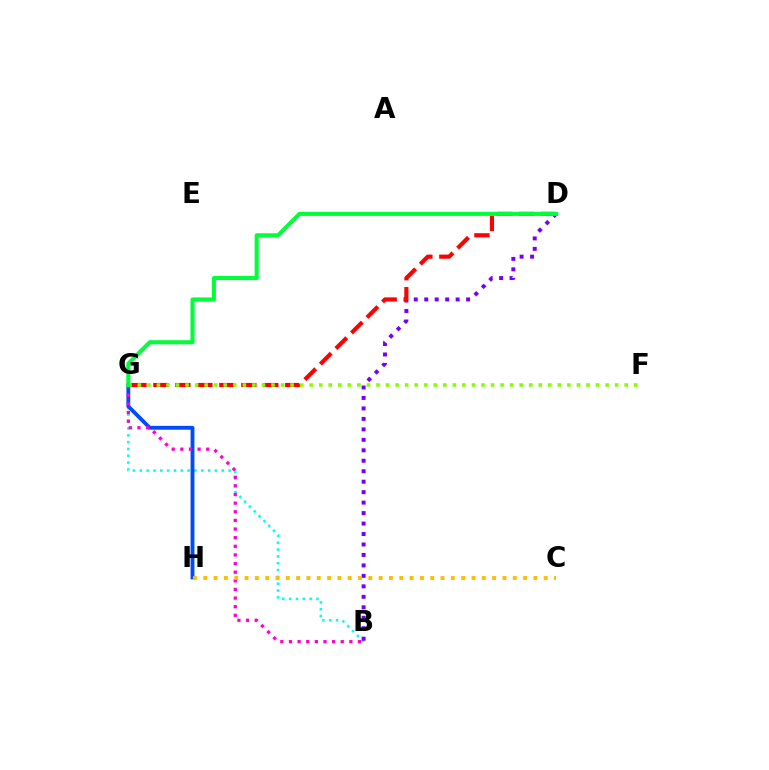{('B', 'G'): [{'color': '#00fff6', 'line_style': 'dotted', 'thickness': 1.85}, {'color': '#ff00cf', 'line_style': 'dotted', 'thickness': 2.34}], ('B', 'D'): [{'color': '#7200ff', 'line_style': 'dotted', 'thickness': 2.84}], ('G', 'H'): [{'color': '#004bff', 'line_style': 'solid', 'thickness': 2.78}], ('D', 'G'): [{'color': '#ff0000', 'line_style': 'dashed', 'thickness': 2.99}, {'color': '#00ff39', 'line_style': 'solid', 'thickness': 2.93}], ('C', 'H'): [{'color': '#ffbd00', 'line_style': 'dotted', 'thickness': 2.8}], ('F', 'G'): [{'color': '#84ff00', 'line_style': 'dotted', 'thickness': 2.59}]}